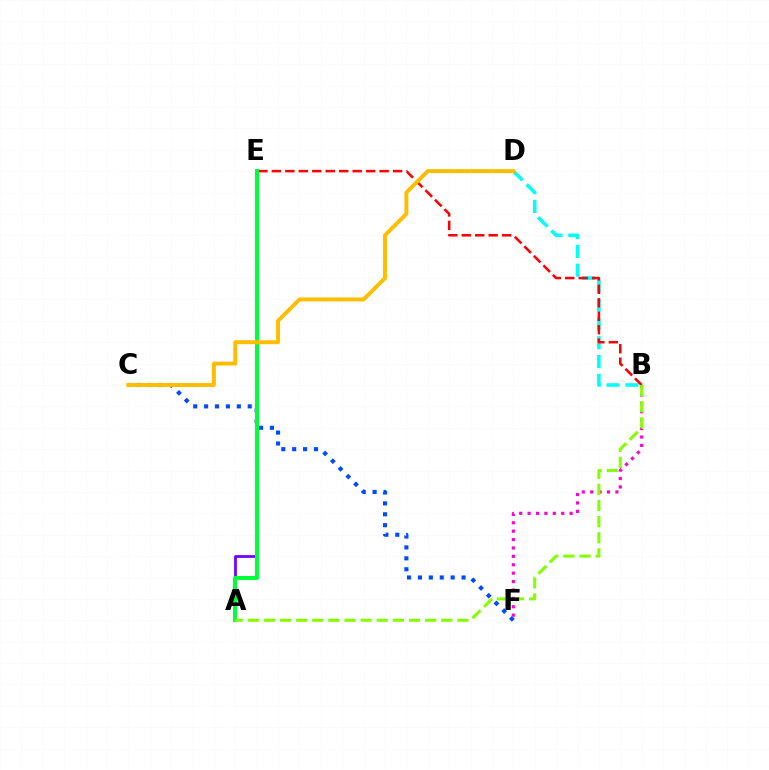{('C', 'F'): [{'color': '#004bff', 'line_style': 'dotted', 'thickness': 2.96}], ('B', 'D'): [{'color': '#00fff6', 'line_style': 'dashed', 'thickness': 2.55}], ('B', 'F'): [{'color': '#ff00cf', 'line_style': 'dotted', 'thickness': 2.28}], ('B', 'E'): [{'color': '#ff0000', 'line_style': 'dashed', 'thickness': 1.83}], ('A', 'E'): [{'color': '#7200ff', 'line_style': 'solid', 'thickness': 1.98}, {'color': '#00ff39', 'line_style': 'solid', 'thickness': 2.87}], ('A', 'B'): [{'color': '#84ff00', 'line_style': 'dashed', 'thickness': 2.19}], ('C', 'D'): [{'color': '#ffbd00', 'line_style': 'solid', 'thickness': 2.83}]}